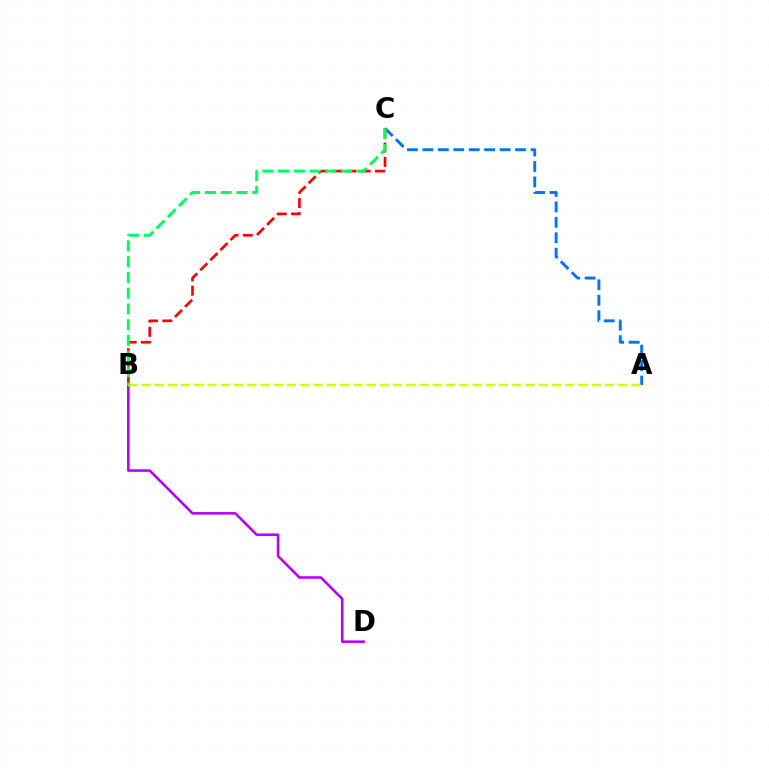{('B', 'D'): [{'color': '#b900ff', 'line_style': 'solid', 'thickness': 1.87}], ('A', 'C'): [{'color': '#0074ff', 'line_style': 'dashed', 'thickness': 2.1}], ('B', 'C'): [{'color': '#ff0000', 'line_style': 'dashed', 'thickness': 1.94}, {'color': '#00ff5c', 'line_style': 'dashed', 'thickness': 2.14}], ('A', 'B'): [{'color': '#d1ff00', 'line_style': 'dashed', 'thickness': 1.8}]}